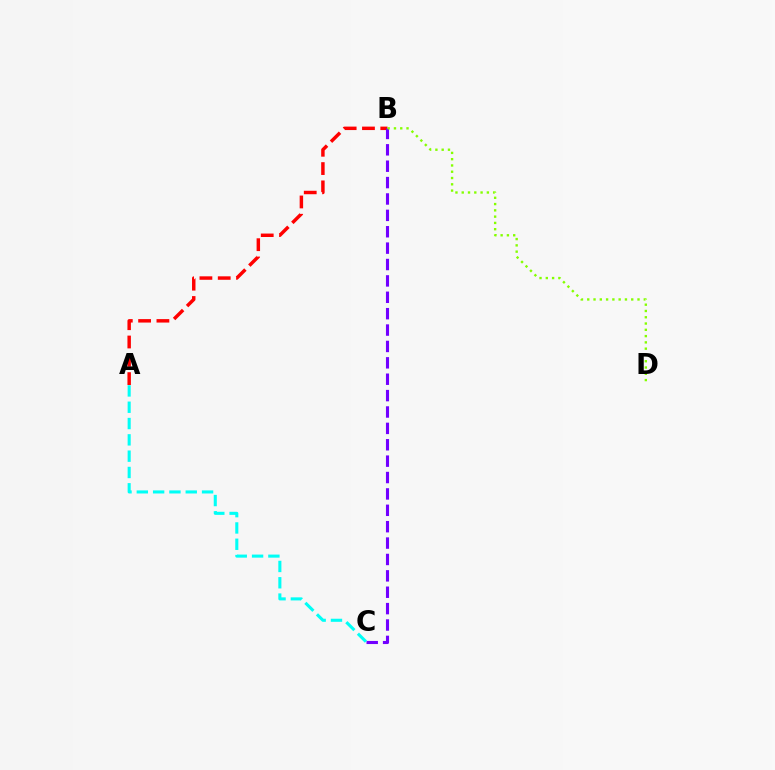{('A', 'B'): [{'color': '#ff0000', 'line_style': 'dashed', 'thickness': 2.49}], ('B', 'C'): [{'color': '#7200ff', 'line_style': 'dashed', 'thickness': 2.23}], ('B', 'D'): [{'color': '#84ff00', 'line_style': 'dotted', 'thickness': 1.71}], ('A', 'C'): [{'color': '#00fff6', 'line_style': 'dashed', 'thickness': 2.22}]}